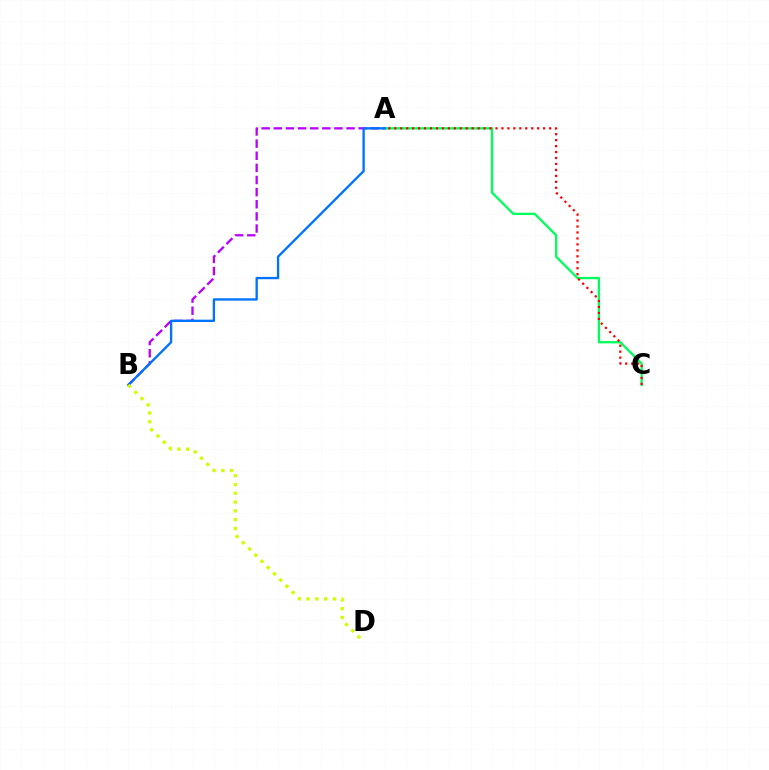{('A', 'B'): [{'color': '#b900ff', 'line_style': 'dashed', 'thickness': 1.65}, {'color': '#0074ff', 'line_style': 'solid', 'thickness': 1.69}], ('A', 'C'): [{'color': '#00ff5c', 'line_style': 'solid', 'thickness': 1.67}, {'color': '#ff0000', 'line_style': 'dotted', 'thickness': 1.62}], ('B', 'D'): [{'color': '#d1ff00', 'line_style': 'dotted', 'thickness': 2.39}]}